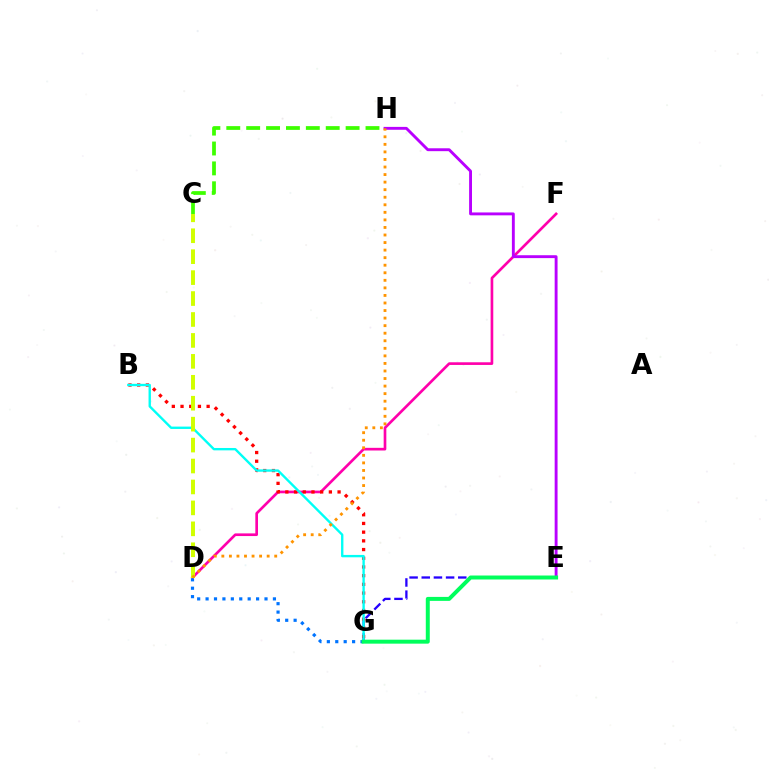{('D', 'F'): [{'color': '#ff00ac', 'line_style': 'solid', 'thickness': 1.92}], ('E', 'G'): [{'color': '#2500ff', 'line_style': 'dashed', 'thickness': 1.65}, {'color': '#00ff5c', 'line_style': 'solid', 'thickness': 2.86}], ('B', 'G'): [{'color': '#ff0000', 'line_style': 'dotted', 'thickness': 2.36}, {'color': '#00fff6', 'line_style': 'solid', 'thickness': 1.71}], ('E', 'H'): [{'color': '#b900ff', 'line_style': 'solid', 'thickness': 2.08}], ('C', 'H'): [{'color': '#3dff00', 'line_style': 'dashed', 'thickness': 2.7}], ('D', 'G'): [{'color': '#0074ff', 'line_style': 'dotted', 'thickness': 2.29}], ('C', 'D'): [{'color': '#d1ff00', 'line_style': 'dashed', 'thickness': 2.84}], ('D', 'H'): [{'color': '#ff9400', 'line_style': 'dotted', 'thickness': 2.05}]}